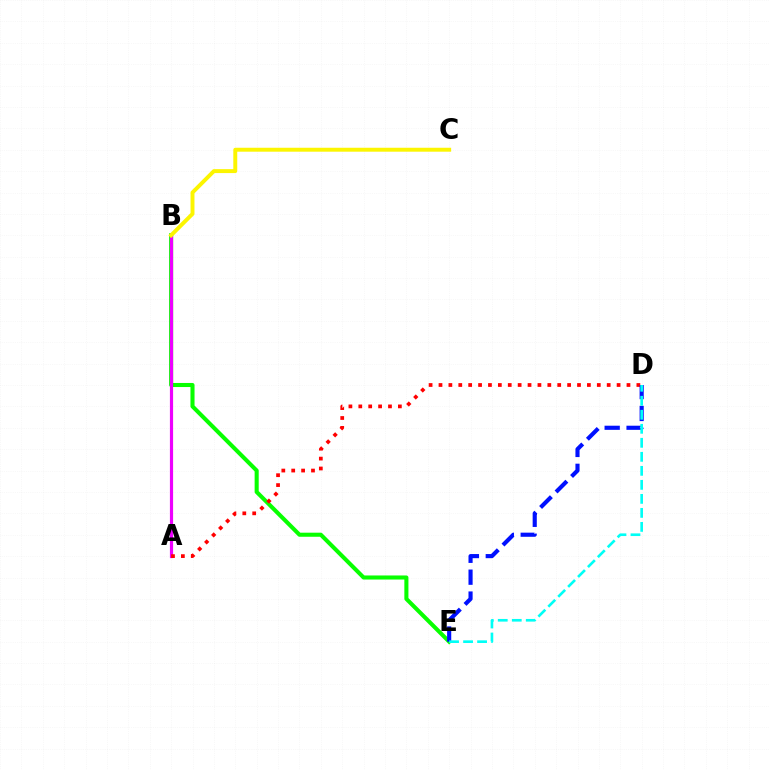{('B', 'E'): [{'color': '#08ff00', 'line_style': 'solid', 'thickness': 2.93}], ('A', 'B'): [{'color': '#ee00ff', 'line_style': 'solid', 'thickness': 2.29}], ('A', 'D'): [{'color': '#ff0000', 'line_style': 'dotted', 'thickness': 2.69}], ('D', 'E'): [{'color': '#0010ff', 'line_style': 'dashed', 'thickness': 2.98}, {'color': '#00fff6', 'line_style': 'dashed', 'thickness': 1.9}], ('B', 'C'): [{'color': '#fcf500', 'line_style': 'solid', 'thickness': 2.83}]}